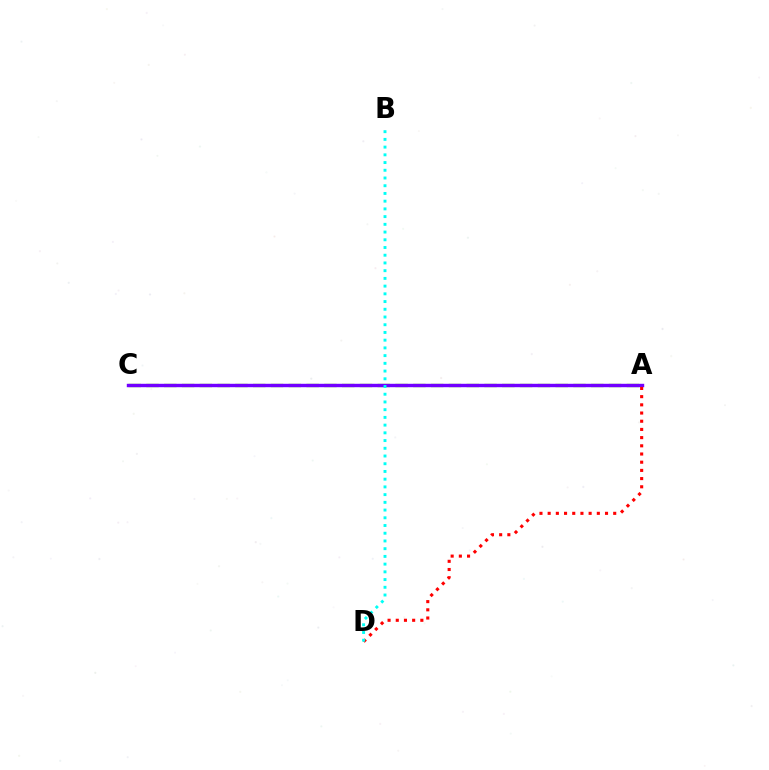{('A', 'C'): [{'color': '#84ff00', 'line_style': 'dashed', 'thickness': 2.42}, {'color': '#7200ff', 'line_style': 'solid', 'thickness': 2.46}], ('A', 'D'): [{'color': '#ff0000', 'line_style': 'dotted', 'thickness': 2.23}], ('B', 'D'): [{'color': '#00fff6', 'line_style': 'dotted', 'thickness': 2.1}]}